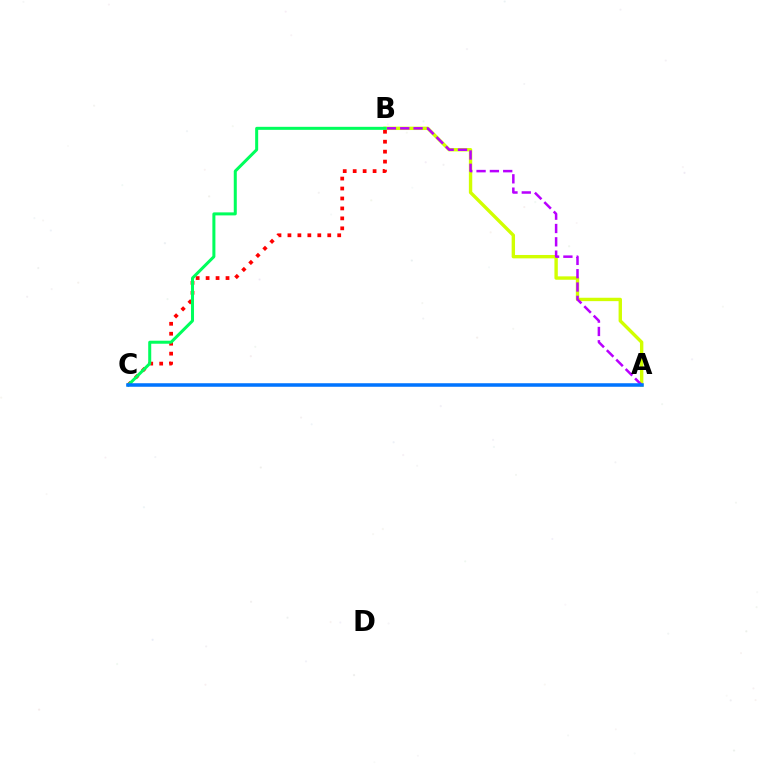{('A', 'B'): [{'color': '#d1ff00', 'line_style': 'solid', 'thickness': 2.43}, {'color': '#b900ff', 'line_style': 'dashed', 'thickness': 1.81}], ('B', 'C'): [{'color': '#ff0000', 'line_style': 'dotted', 'thickness': 2.7}, {'color': '#00ff5c', 'line_style': 'solid', 'thickness': 2.18}], ('A', 'C'): [{'color': '#0074ff', 'line_style': 'solid', 'thickness': 2.54}]}